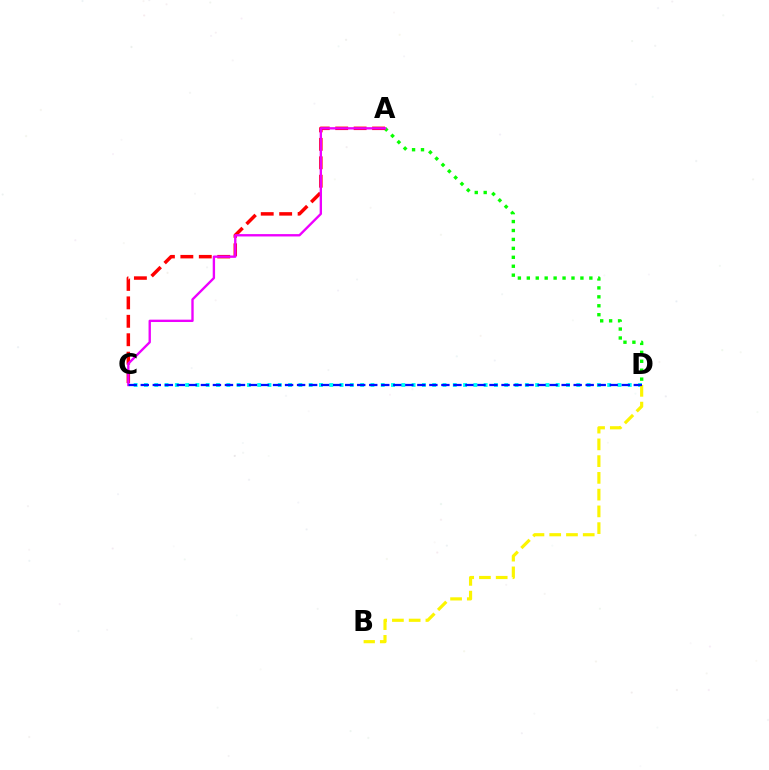{('C', 'D'): [{'color': '#00fff6', 'line_style': 'dotted', 'thickness': 2.8}, {'color': '#0010ff', 'line_style': 'dashed', 'thickness': 1.63}], ('A', 'D'): [{'color': '#08ff00', 'line_style': 'dotted', 'thickness': 2.43}], ('B', 'D'): [{'color': '#fcf500', 'line_style': 'dashed', 'thickness': 2.28}], ('A', 'C'): [{'color': '#ff0000', 'line_style': 'dashed', 'thickness': 2.5}, {'color': '#ee00ff', 'line_style': 'solid', 'thickness': 1.7}]}